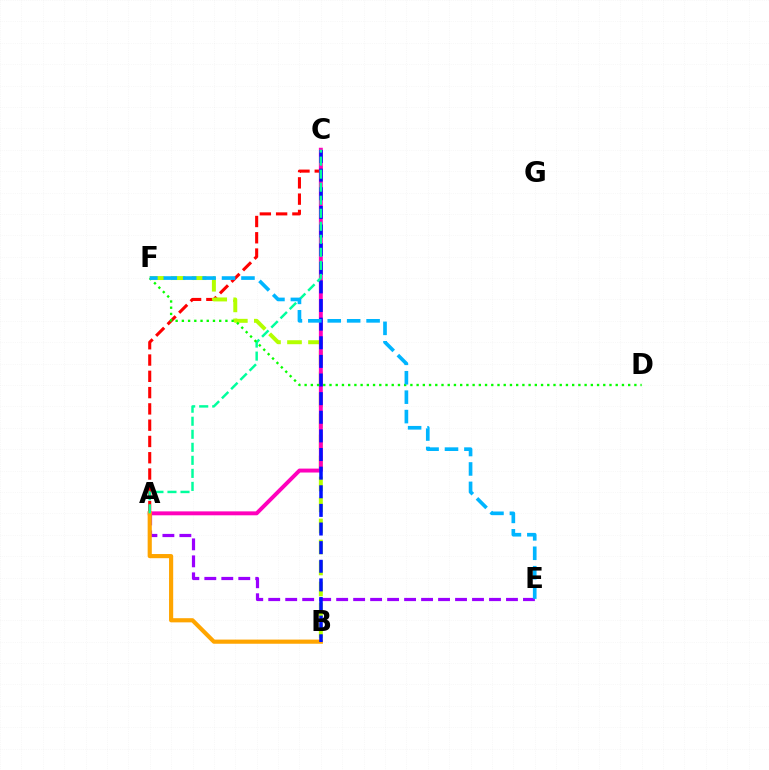{('A', 'C'): [{'color': '#ff0000', 'line_style': 'dashed', 'thickness': 2.21}, {'color': '#ff00bd', 'line_style': 'solid', 'thickness': 2.83}, {'color': '#00ff9d', 'line_style': 'dashed', 'thickness': 1.77}], ('B', 'F'): [{'color': '#b3ff00', 'line_style': 'dashed', 'thickness': 2.85}], ('A', 'E'): [{'color': '#9b00ff', 'line_style': 'dashed', 'thickness': 2.31}], ('A', 'B'): [{'color': '#ffa500', 'line_style': 'solid', 'thickness': 2.99}], ('B', 'C'): [{'color': '#0010ff', 'line_style': 'dashed', 'thickness': 2.53}], ('D', 'F'): [{'color': '#08ff00', 'line_style': 'dotted', 'thickness': 1.69}], ('E', 'F'): [{'color': '#00b5ff', 'line_style': 'dashed', 'thickness': 2.64}]}